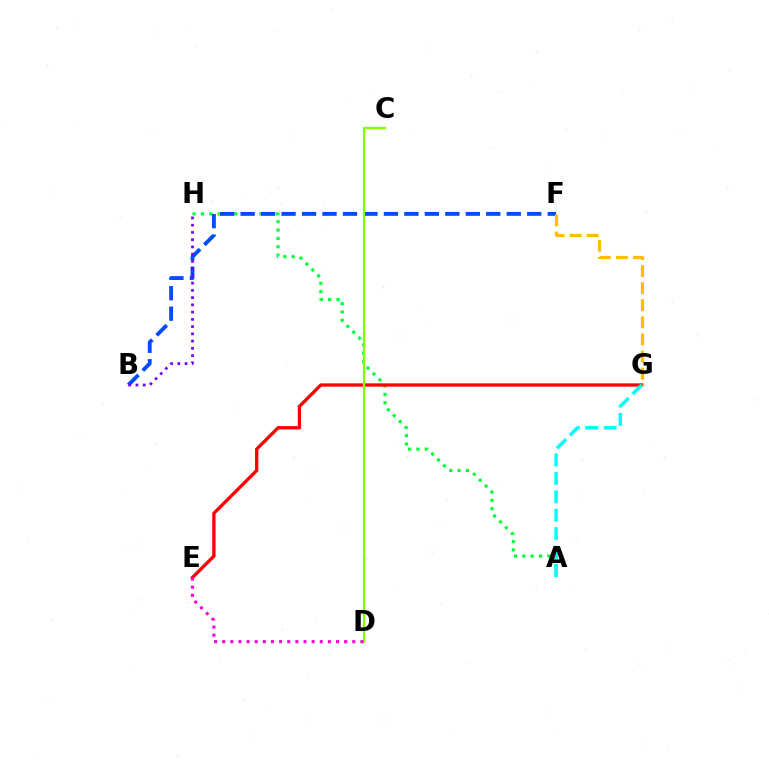{('A', 'H'): [{'color': '#00ff39', 'line_style': 'dotted', 'thickness': 2.27}], ('B', 'F'): [{'color': '#004bff', 'line_style': 'dashed', 'thickness': 2.78}], ('E', 'G'): [{'color': '#ff0000', 'line_style': 'solid', 'thickness': 2.39}], ('C', 'D'): [{'color': '#84ff00', 'line_style': 'solid', 'thickness': 1.63}], ('D', 'E'): [{'color': '#ff00cf', 'line_style': 'dotted', 'thickness': 2.21}], ('F', 'G'): [{'color': '#ffbd00', 'line_style': 'dashed', 'thickness': 2.32}], ('A', 'G'): [{'color': '#00fff6', 'line_style': 'dashed', 'thickness': 2.5}], ('B', 'H'): [{'color': '#7200ff', 'line_style': 'dotted', 'thickness': 1.97}]}